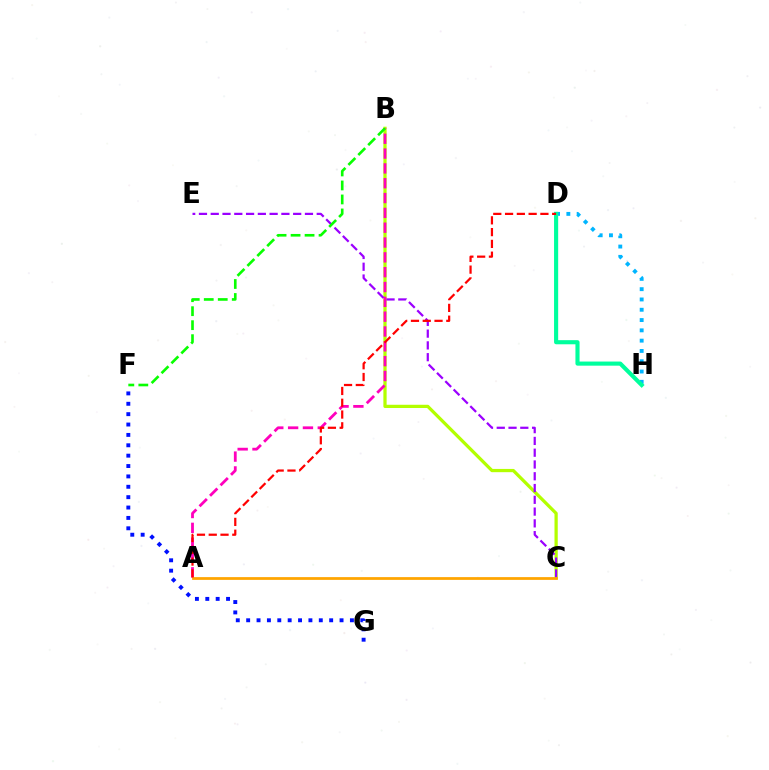{('D', 'H'): [{'color': '#00b5ff', 'line_style': 'dotted', 'thickness': 2.8}, {'color': '#00ff9d', 'line_style': 'solid', 'thickness': 2.97}], ('B', 'C'): [{'color': '#b3ff00', 'line_style': 'solid', 'thickness': 2.34}], ('A', 'B'): [{'color': '#ff00bd', 'line_style': 'dashed', 'thickness': 2.01}], ('C', 'E'): [{'color': '#9b00ff', 'line_style': 'dashed', 'thickness': 1.6}], ('F', 'G'): [{'color': '#0010ff', 'line_style': 'dotted', 'thickness': 2.82}], ('B', 'F'): [{'color': '#08ff00', 'line_style': 'dashed', 'thickness': 1.9}], ('A', 'C'): [{'color': '#ffa500', 'line_style': 'solid', 'thickness': 1.99}], ('A', 'D'): [{'color': '#ff0000', 'line_style': 'dashed', 'thickness': 1.6}]}